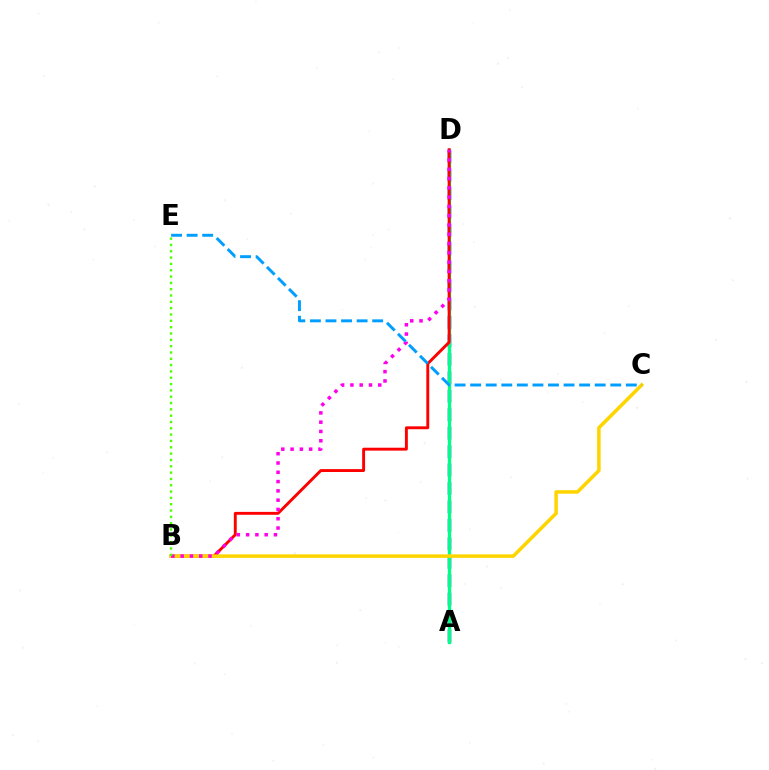{('A', 'D'): [{'color': '#3700ff', 'line_style': 'dashed', 'thickness': 2.51}, {'color': '#00ff86', 'line_style': 'solid', 'thickness': 2.42}], ('B', 'D'): [{'color': '#ff0000', 'line_style': 'solid', 'thickness': 2.09}, {'color': '#ff00ed', 'line_style': 'dotted', 'thickness': 2.52}], ('B', 'C'): [{'color': '#ffd500', 'line_style': 'solid', 'thickness': 2.55}], ('C', 'E'): [{'color': '#009eff', 'line_style': 'dashed', 'thickness': 2.11}], ('B', 'E'): [{'color': '#4fff00', 'line_style': 'dotted', 'thickness': 1.72}]}